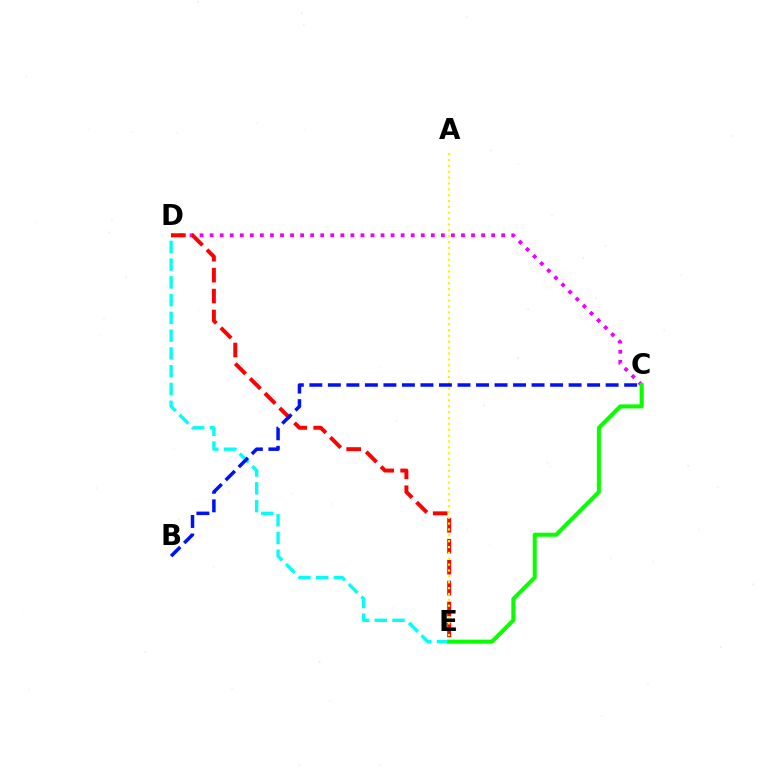{('C', 'D'): [{'color': '#ee00ff', 'line_style': 'dotted', 'thickness': 2.73}], ('D', 'E'): [{'color': '#00fff6', 'line_style': 'dashed', 'thickness': 2.41}, {'color': '#ff0000', 'line_style': 'dashed', 'thickness': 2.84}], ('A', 'E'): [{'color': '#fcf500', 'line_style': 'dotted', 'thickness': 1.59}], ('B', 'C'): [{'color': '#0010ff', 'line_style': 'dashed', 'thickness': 2.52}], ('C', 'E'): [{'color': '#08ff00', 'line_style': 'solid', 'thickness': 2.89}]}